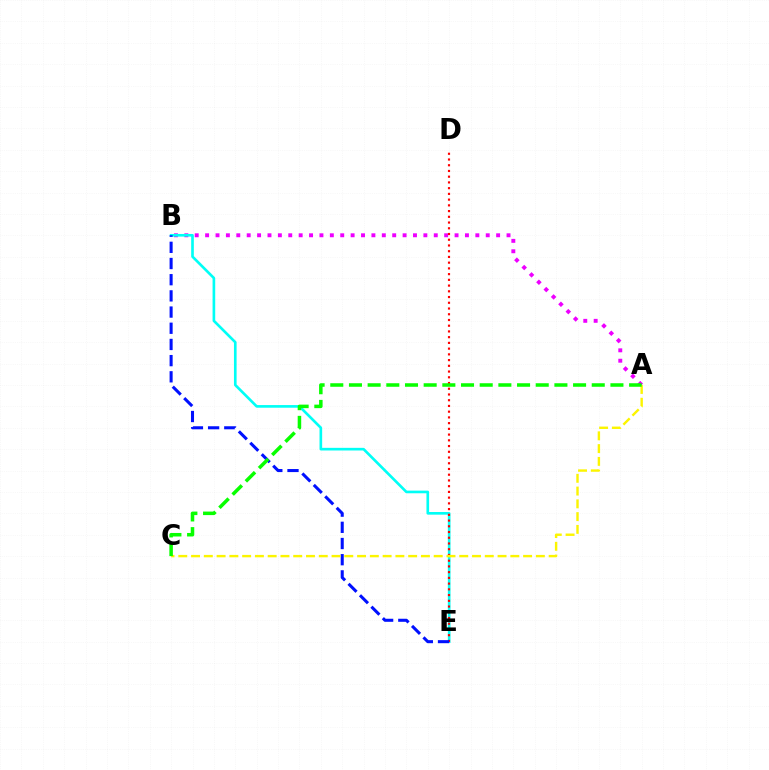{('A', 'B'): [{'color': '#ee00ff', 'line_style': 'dotted', 'thickness': 2.82}], ('B', 'E'): [{'color': '#00fff6', 'line_style': 'solid', 'thickness': 1.91}, {'color': '#0010ff', 'line_style': 'dashed', 'thickness': 2.2}], ('D', 'E'): [{'color': '#ff0000', 'line_style': 'dotted', 'thickness': 1.56}], ('A', 'C'): [{'color': '#fcf500', 'line_style': 'dashed', 'thickness': 1.73}, {'color': '#08ff00', 'line_style': 'dashed', 'thickness': 2.54}]}